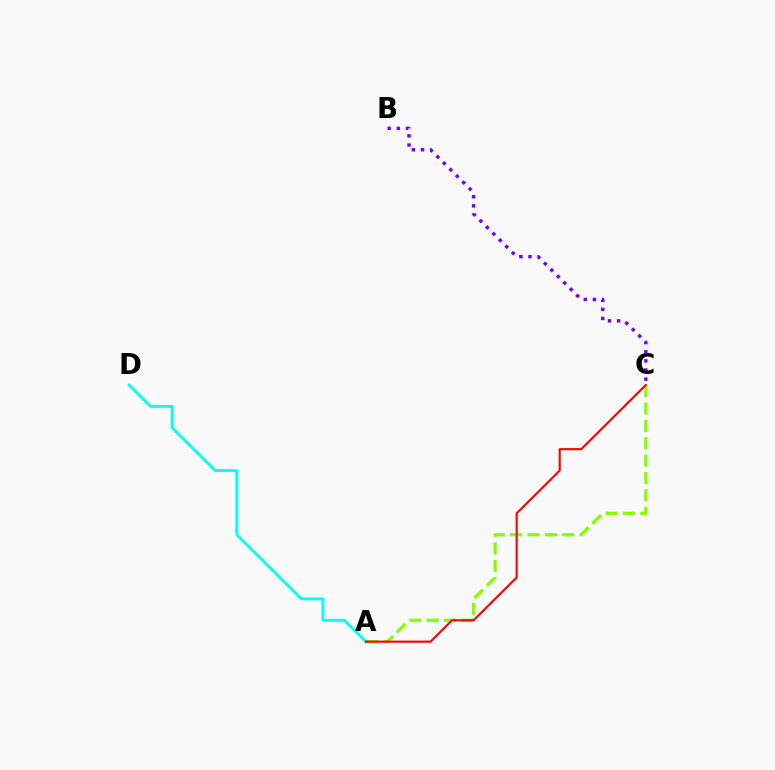{('A', 'C'): [{'color': '#84ff00', 'line_style': 'dashed', 'thickness': 2.36}, {'color': '#ff0000', 'line_style': 'solid', 'thickness': 1.54}], ('A', 'D'): [{'color': '#00fff6', 'line_style': 'solid', 'thickness': 2.06}], ('B', 'C'): [{'color': '#7200ff', 'line_style': 'dotted', 'thickness': 2.48}]}